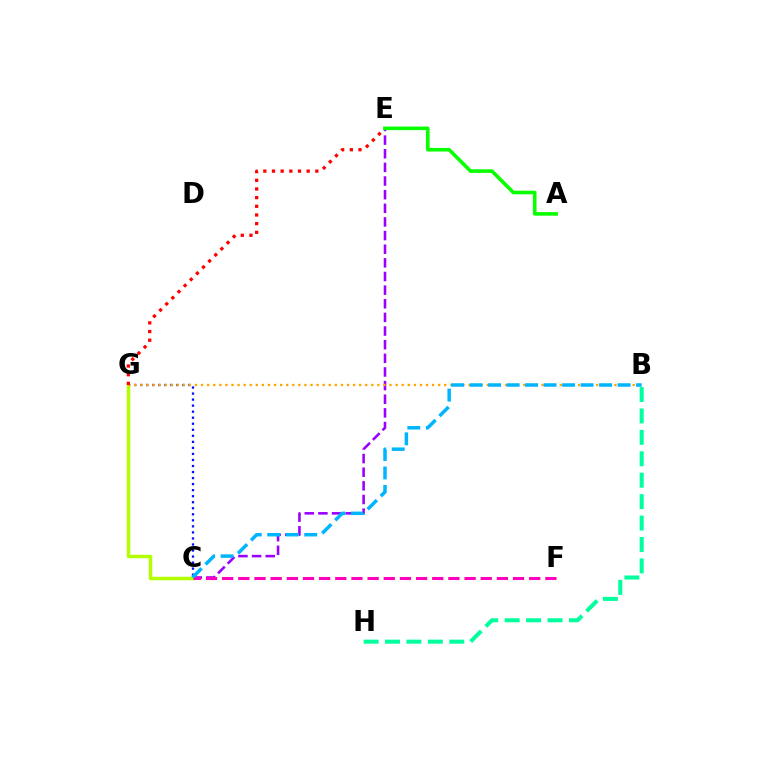{('C', 'E'): [{'color': '#9b00ff', 'line_style': 'dashed', 'thickness': 1.85}], ('B', 'H'): [{'color': '#00ff9d', 'line_style': 'dashed', 'thickness': 2.91}], ('C', 'G'): [{'color': '#0010ff', 'line_style': 'dotted', 'thickness': 1.64}, {'color': '#b3ff00', 'line_style': 'solid', 'thickness': 2.52}], ('C', 'F'): [{'color': '#ff00bd', 'line_style': 'dashed', 'thickness': 2.2}], ('B', 'G'): [{'color': '#ffa500', 'line_style': 'dotted', 'thickness': 1.65}], ('E', 'G'): [{'color': '#ff0000', 'line_style': 'dotted', 'thickness': 2.36}], ('B', 'C'): [{'color': '#00b5ff', 'line_style': 'dashed', 'thickness': 2.51}], ('A', 'E'): [{'color': '#08ff00', 'line_style': 'solid', 'thickness': 2.59}]}